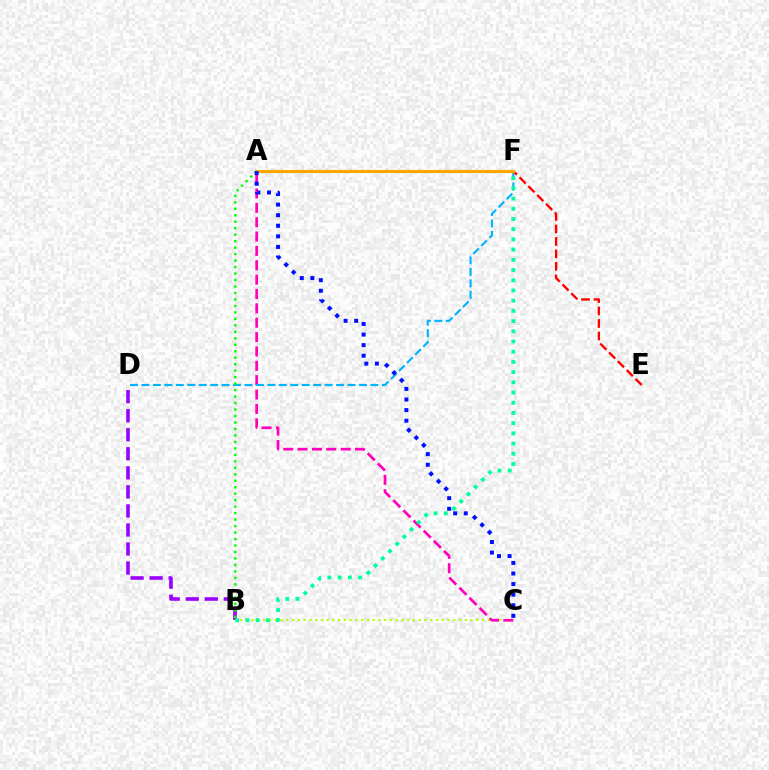{('B', 'D'): [{'color': '#9b00ff', 'line_style': 'dashed', 'thickness': 2.59}], ('B', 'C'): [{'color': '#b3ff00', 'line_style': 'dotted', 'thickness': 1.56}], ('A', 'C'): [{'color': '#ff00bd', 'line_style': 'dashed', 'thickness': 1.95}, {'color': '#0010ff', 'line_style': 'dotted', 'thickness': 2.87}], ('D', 'F'): [{'color': '#00b5ff', 'line_style': 'dashed', 'thickness': 1.56}], ('A', 'B'): [{'color': '#08ff00', 'line_style': 'dotted', 'thickness': 1.76}], ('E', 'F'): [{'color': '#ff0000', 'line_style': 'dashed', 'thickness': 1.7}], ('A', 'F'): [{'color': '#ffa500', 'line_style': 'solid', 'thickness': 2.24}], ('B', 'F'): [{'color': '#00ff9d', 'line_style': 'dotted', 'thickness': 2.77}]}